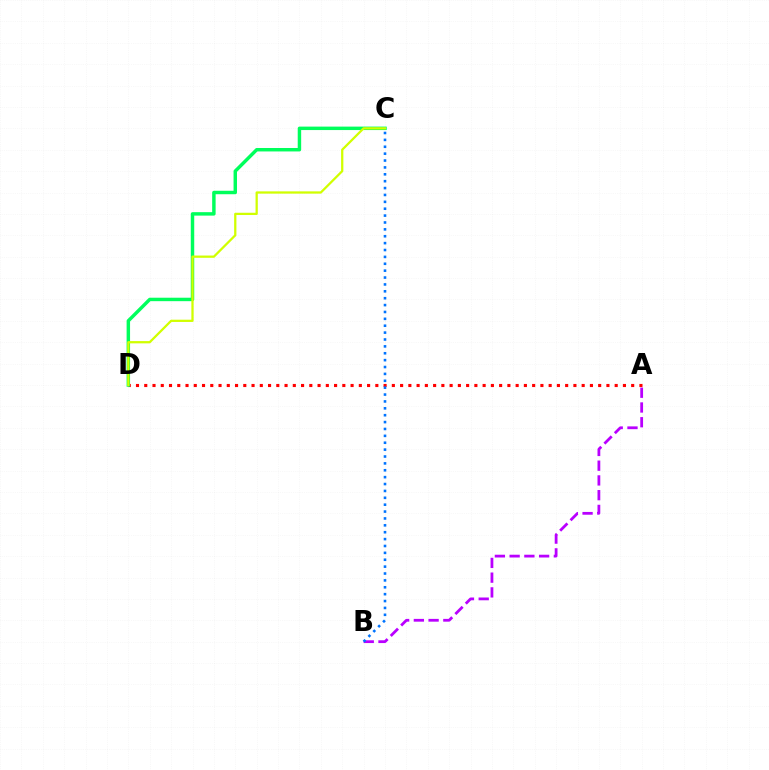{('A', 'B'): [{'color': '#b900ff', 'line_style': 'dashed', 'thickness': 2.0}], ('A', 'D'): [{'color': '#ff0000', 'line_style': 'dotted', 'thickness': 2.24}], ('C', 'D'): [{'color': '#00ff5c', 'line_style': 'solid', 'thickness': 2.48}, {'color': '#d1ff00', 'line_style': 'solid', 'thickness': 1.63}], ('B', 'C'): [{'color': '#0074ff', 'line_style': 'dotted', 'thickness': 1.87}]}